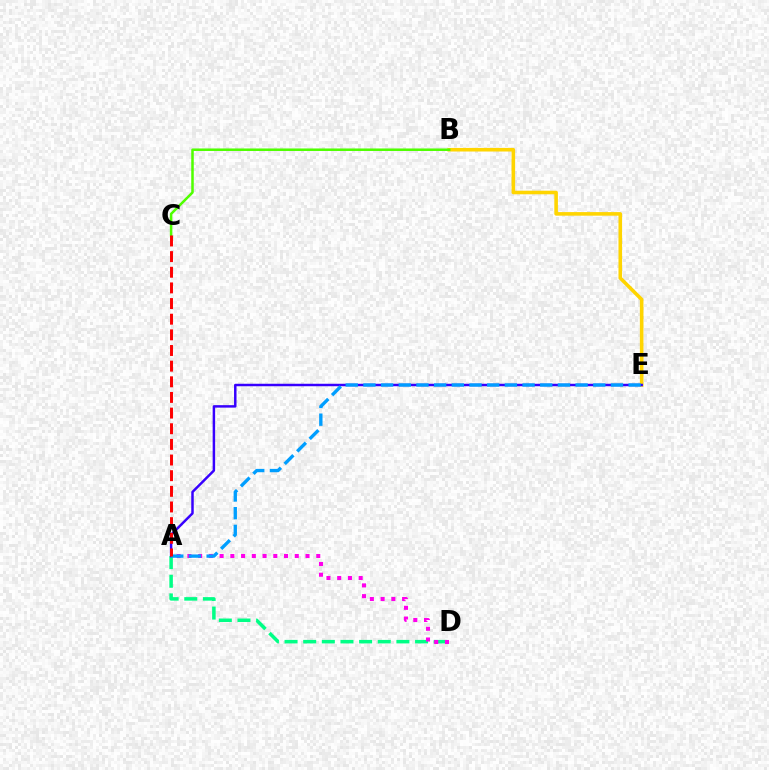{('B', 'E'): [{'color': '#ffd500', 'line_style': 'solid', 'thickness': 2.58}], ('A', 'D'): [{'color': '#00ff86', 'line_style': 'dashed', 'thickness': 2.53}, {'color': '#ff00ed', 'line_style': 'dotted', 'thickness': 2.92}], ('A', 'E'): [{'color': '#3700ff', 'line_style': 'solid', 'thickness': 1.78}, {'color': '#009eff', 'line_style': 'dashed', 'thickness': 2.4}], ('B', 'C'): [{'color': '#4fff00', 'line_style': 'solid', 'thickness': 1.82}], ('A', 'C'): [{'color': '#ff0000', 'line_style': 'dashed', 'thickness': 2.13}]}